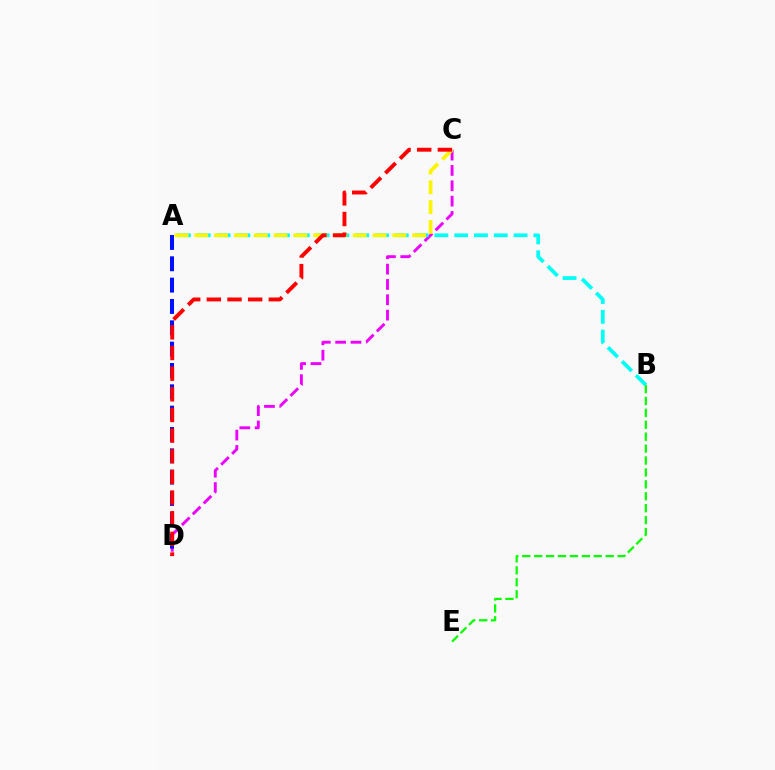{('B', 'E'): [{'color': '#08ff00', 'line_style': 'dashed', 'thickness': 1.62}], ('C', 'D'): [{'color': '#ee00ff', 'line_style': 'dashed', 'thickness': 2.08}, {'color': '#ff0000', 'line_style': 'dashed', 'thickness': 2.81}], ('A', 'B'): [{'color': '#00fff6', 'line_style': 'dashed', 'thickness': 2.69}], ('A', 'D'): [{'color': '#0010ff', 'line_style': 'dashed', 'thickness': 2.9}], ('A', 'C'): [{'color': '#fcf500', 'line_style': 'dashed', 'thickness': 2.69}]}